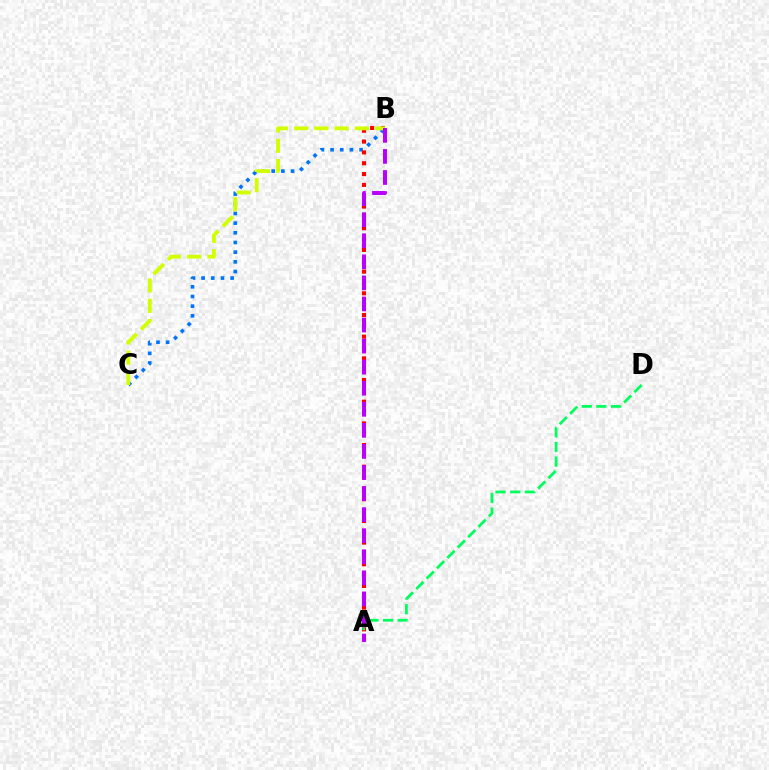{('B', 'C'): [{'color': '#0074ff', 'line_style': 'dotted', 'thickness': 2.63}, {'color': '#d1ff00', 'line_style': 'dashed', 'thickness': 2.75}], ('A', 'B'): [{'color': '#ff0000', 'line_style': 'dotted', 'thickness': 2.94}, {'color': '#b900ff', 'line_style': 'dashed', 'thickness': 2.86}], ('A', 'D'): [{'color': '#00ff5c', 'line_style': 'dashed', 'thickness': 1.99}]}